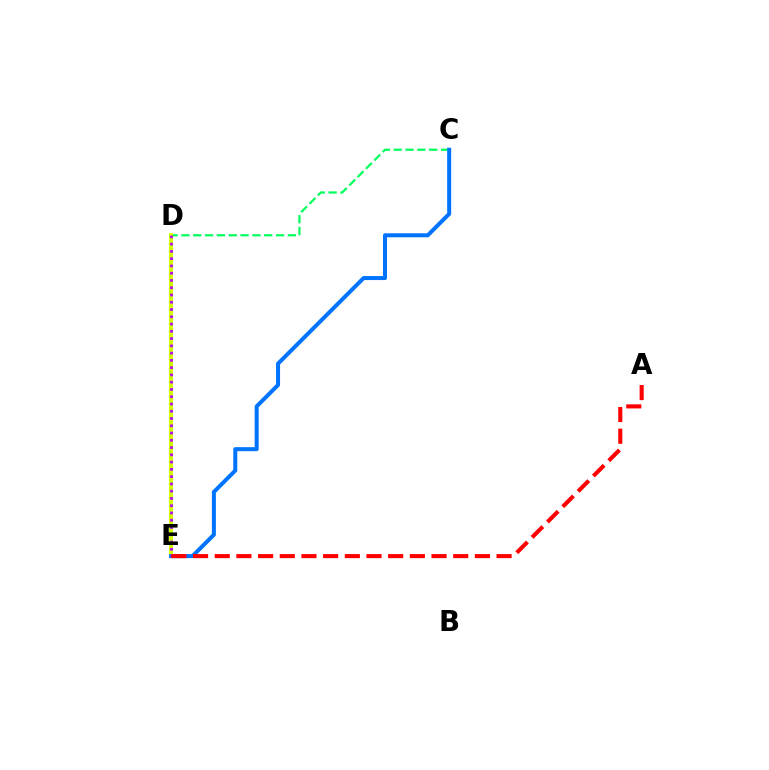{('C', 'D'): [{'color': '#00ff5c', 'line_style': 'dashed', 'thickness': 1.61}], ('D', 'E'): [{'color': '#d1ff00', 'line_style': 'solid', 'thickness': 2.86}, {'color': '#b900ff', 'line_style': 'dotted', 'thickness': 1.97}], ('C', 'E'): [{'color': '#0074ff', 'line_style': 'solid', 'thickness': 2.88}], ('A', 'E'): [{'color': '#ff0000', 'line_style': 'dashed', 'thickness': 2.95}]}